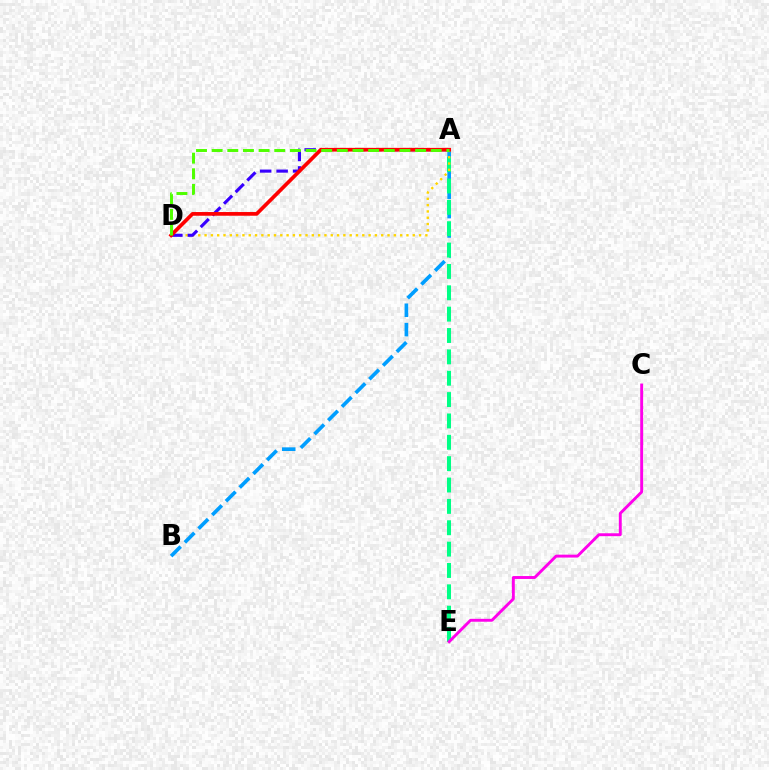{('A', 'B'): [{'color': '#009eff', 'line_style': 'dashed', 'thickness': 2.63}], ('A', 'E'): [{'color': '#00ff86', 'line_style': 'dashed', 'thickness': 2.9}], ('A', 'D'): [{'color': '#ffd500', 'line_style': 'dotted', 'thickness': 1.71}, {'color': '#3700ff', 'line_style': 'dashed', 'thickness': 2.24}, {'color': '#ff0000', 'line_style': 'solid', 'thickness': 2.67}, {'color': '#4fff00', 'line_style': 'dashed', 'thickness': 2.13}], ('C', 'E'): [{'color': '#ff00ed', 'line_style': 'solid', 'thickness': 2.09}]}